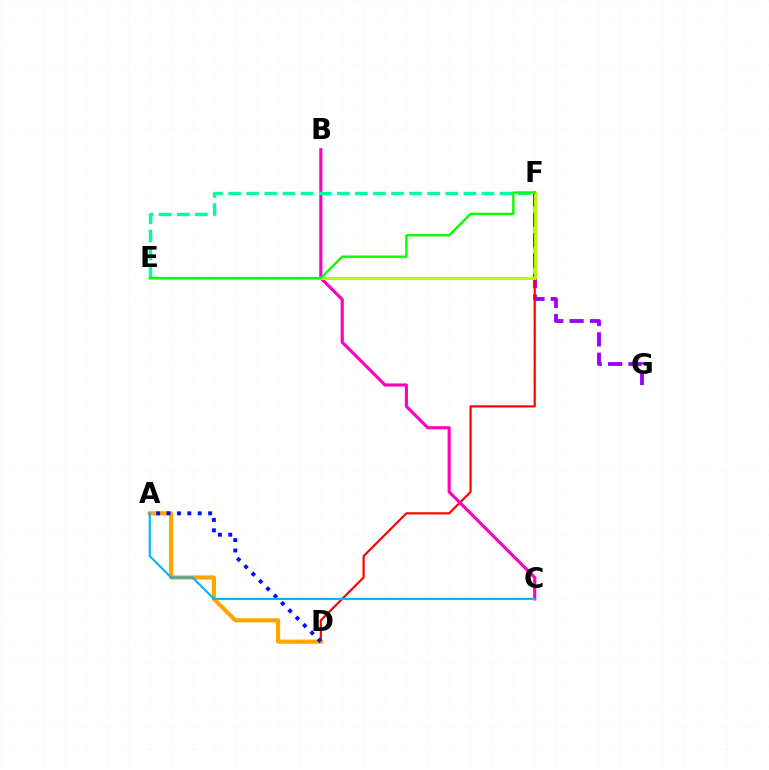{('F', 'G'): [{'color': '#9b00ff', 'line_style': 'dashed', 'thickness': 2.77}], ('D', 'F'): [{'color': '#ff0000', 'line_style': 'solid', 'thickness': 1.56}], ('A', 'D'): [{'color': '#ffa500', 'line_style': 'solid', 'thickness': 2.98}, {'color': '#0010ff', 'line_style': 'dotted', 'thickness': 2.82}], ('B', 'C'): [{'color': '#ff00bd', 'line_style': 'solid', 'thickness': 2.26}], ('A', 'C'): [{'color': '#00b5ff', 'line_style': 'solid', 'thickness': 1.54}], ('E', 'F'): [{'color': '#00ff9d', 'line_style': 'dashed', 'thickness': 2.46}, {'color': '#b3ff00', 'line_style': 'solid', 'thickness': 2.09}, {'color': '#08ff00', 'line_style': 'solid', 'thickness': 1.7}]}